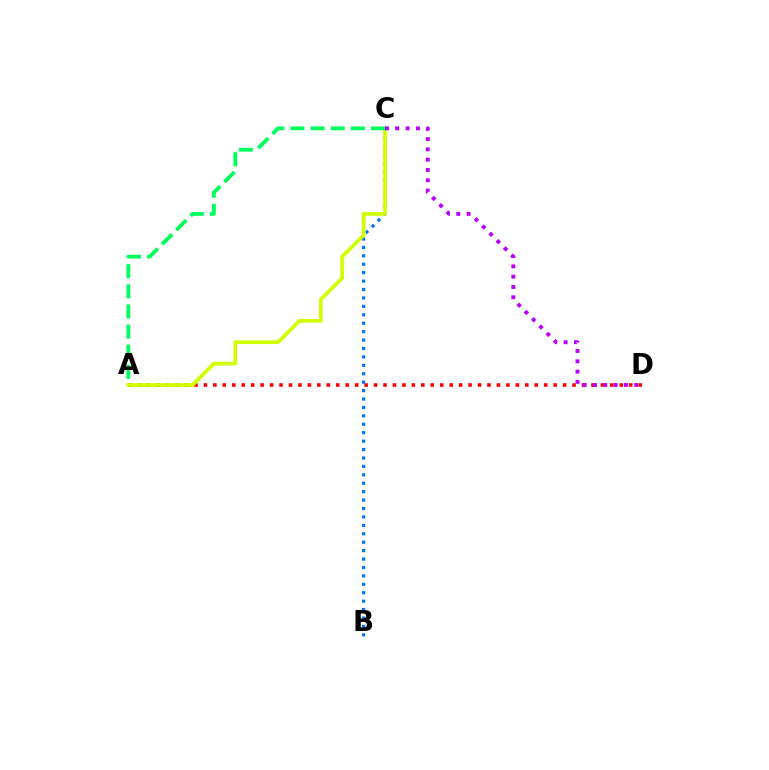{('A', 'D'): [{'color': '#ff0000', 'line_style': 'dotted', 'thickness': 2.57}], ('B', 'C'): [{'color': '#0074ff', 'line_style': 'dotted', 'thickness': 2.29}], ('A', 'C'): [{'color': '#d1ff00', 'line_style': 'solid', 'thickness': 2.67}, {'color': '#00ff5c', 'line_style': 'dashed', 'thickness': 2.74}], ('C', 'D'): [{'color': '#b900ff', 'line_style': 'dotted', 'thickness': 2.8}]}